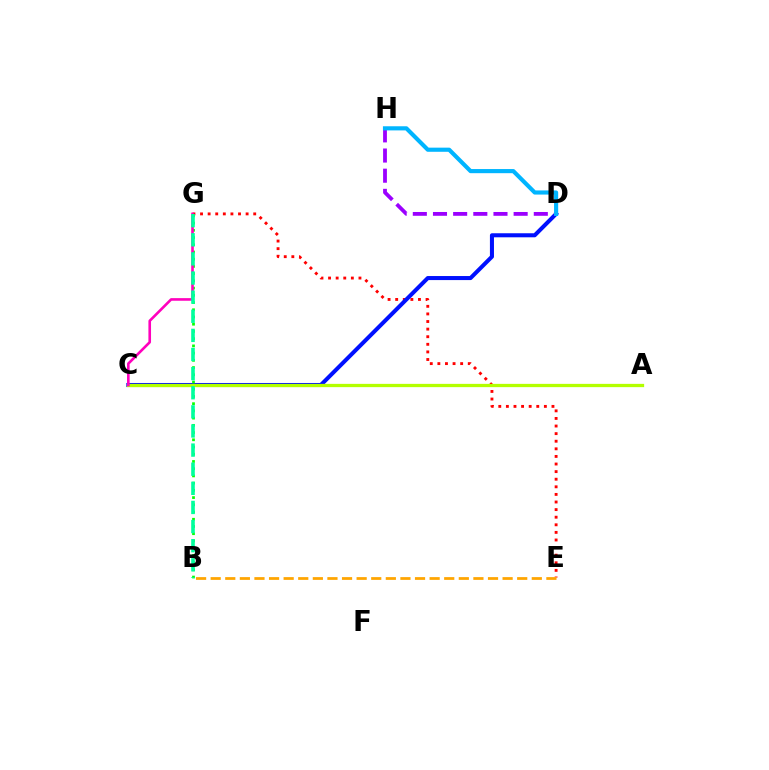{('E', 'G'): [{'color': '#ff0000', 'line_style': 'dotted', 'thickness': 2.06}], ('C', 'D'): [{'color': '#0010ff', 'line_style': 'solid', 'thickness': 2.91}], ('D', 'H'): [{'color': '#9b00ff', 'line_style': 'dashed', 'thickness': 2.74}, {'color': '#00b5ff', 'line_style': 'solid', 'thickness': 2.98}], ('A', 'C'): [{'color': '#b3ff00', 'line_style': 'solid', 'thickness': 2.36}], ('B', 'G'): [{'color': '#08ff00', 'line_style': 'dotted', 'thickness': 1.96}, {'color': '#00ff9d', 'line_style': 'dashed', 'thickness': 2.6}], ('C', 'G'): [{'color': '#ff00bd', 'line_style': 'solid', 'thickness': 1.89}], ('B', 'E'): [{'color': '#ffa500', 'line_style': 'dashed', 'thickness': 1.98}]}